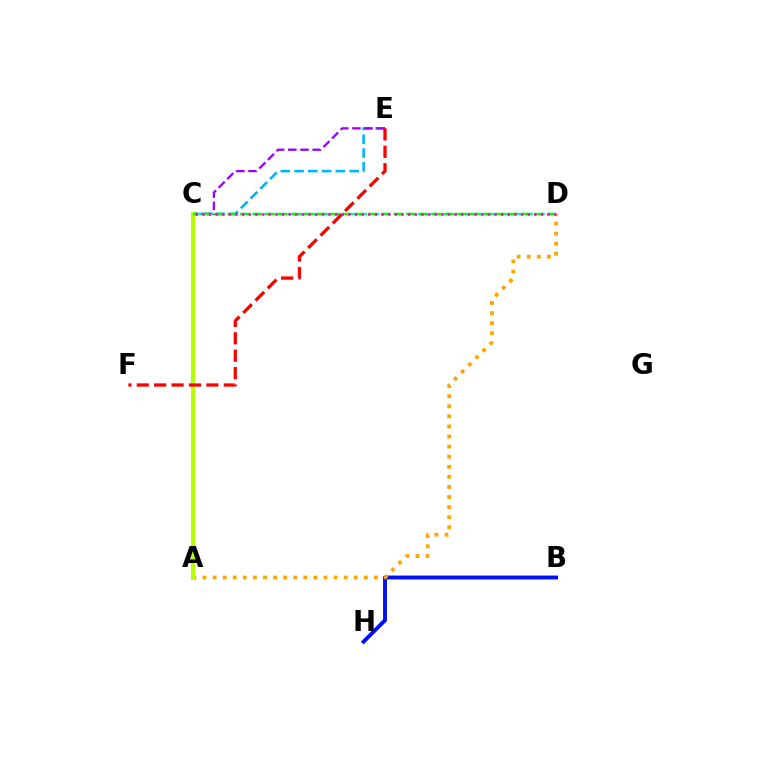{('C', 'E'): [{'color': '#00b5ff', 'line_style': 'dashed', 'thickness': 1.87}, {'color': '#9b00ff', 'line_style': 'dashed', 'thickness': 1.65}], ('B', 'H'): [{'color': '#0010ff', 'line_style': 'solid', 'thickness': 2.79}], ('A', 'D'): [{'color': '#ffa500', 'line_style': 'dotted', 'thickness': 2.74}], ('A', 'C'): [{'color': '#b3ff00', 'line_style': 'solid', 'thickness': 2.95}], ('C', 'D'): [{'color': '#00ff9d', 'line_style': 'dashed', 'thickness': 1.61}, {'color': '#08ff00', 'line_style': 'dashed', 'thickness': 1.74}, {'color': '#ff00bd', 'line_style': 'dotted', 'thickness': 1.8}], ('E', 'F'): [{'color': '#ff0000', 'line_style': 'dashed', 'thickness': 2.36}]}